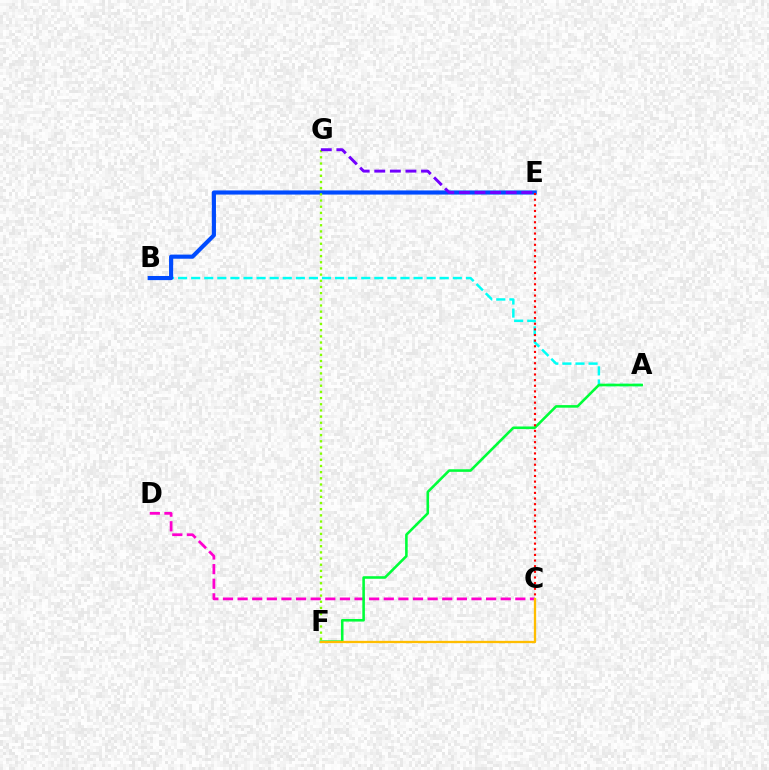{('C', 'D'): [{'color': '#ff00cf', 'line_style': 'dashed', 'thickness': 1.99}], ('A', 'B'): [{'color': '#00fff6', 'line_style': 'dashed', 'thickness': 1.78}], ('A', 'F'): [{'color': '#00ff39', 'line_style': 'solid', 'thickness': 1.86}], ('B', 'E'): [{'color': '#004bff', 'line_style': 'solid', 'thickness': 2.98}], ('F', 'G'): [{'color': '#84ff00', 'line_style': 'dotted', 'thickness': 1.68}], ('C', 'F'): [{'color': '#ffbd00', 'line_style': 'solid', 'thickness': 1.66}], ('E', 'G'): [{'color': '#7200ff', 'line_style': 'dashed', 'thickness': 2.12}], ('C', 'E'): [{'color': '#ff0000', 'line_style': 'dotted', 'thickness': 1.53}]}